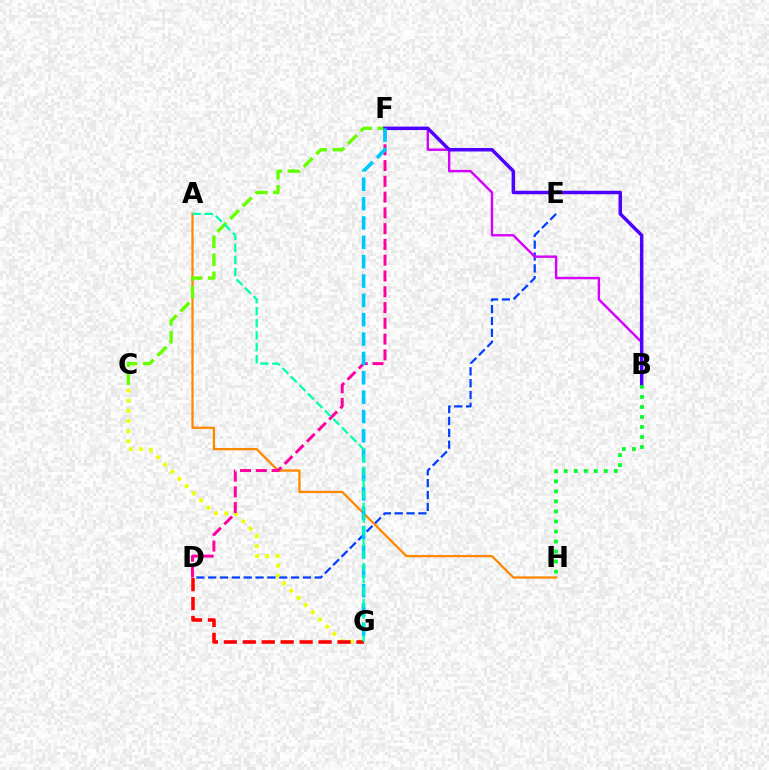{('A', 'H'): [{'color': '#ff8800', 'line_style': 'solid', 'thickness': 1.65}], ('D', 'E'): [{'color': '#003fff', 'line_style': 'dashed', 'thickness': 1.61}], ('C', 'F'): [{'color': '#66ff00', 'line_style': 'dashed', 'thickness': 2.44}], ('B', 'F'): [{'color': '#d600ff', 'line_style': 'solid', 'thickness': 1.74}, {'color': '#4f00ff', 'line_style': 'solid', 'thickness': 2.51}], ('C', 'G'): [{'color': '#eeff00', 'line_style': 'dotted', 'thickness': 2.76}], ('D', 'F'): [{'color': '#ff00a0', 'line_style': 'dashed', 'thickness': 2.14}], ('B', 'H'): [{'color': '#00ff27', 'line_style': 'dotted', 'thickness': 2.72}], ('D', 'G'): [{'color': '#ff0000', 'line_style': 'dashed', 'thickness': 2.57}], ('F', 'G'): [{'color': '#00c7ff', 'line_style': 'dashed', 'thickness': 2.63}], ('A', 'G'): [{'color': '#00ffaf', 'line_style': 'dashed', 'thickness': 1.63}]}